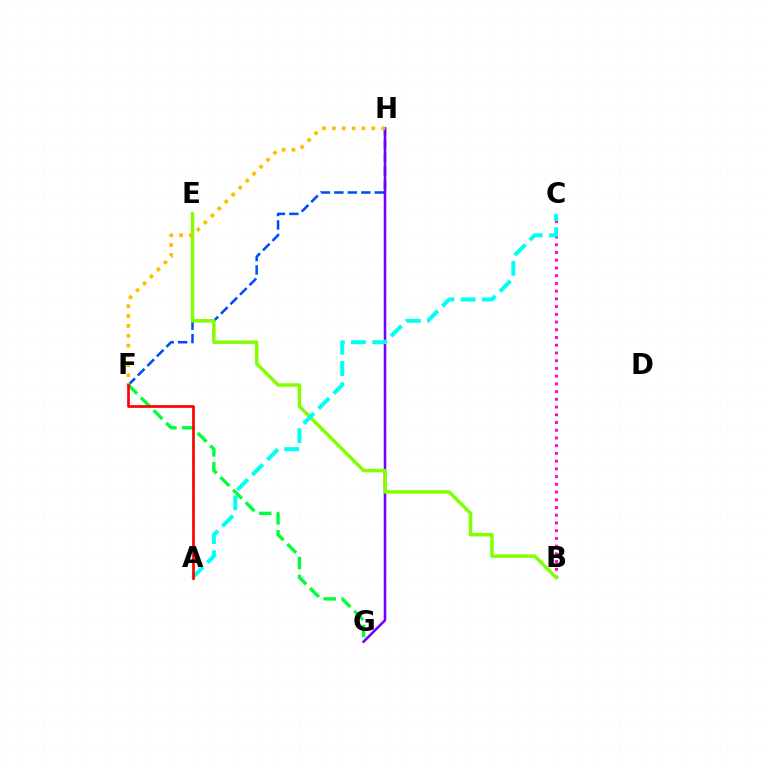{('B', 'C'): [{'color': '#ff00cf', 'line_style': 'dotted', 'thickness': 2.1}], ('F', 'H'): [{'color': '#004bff', 'line_style': 'dashed', 'thickness': 1.83}, {'color': '#ffbd00', 'line_style': 'dotted', 'thickness': 2.68}], ('G', 'H'): [{'color': '#7200ff', 'line_style': 'solid', 'thickness': 1.84}], ('B', 'E'): [{'color': '#84ff00', 'line_style': 'solid', 'thickness': 2.52}], ('F', 'G'): [{'color': '#00ff39', 'line_style': 'dashed', 'thickness': 2.43}], ('A', 'C'): [{'color': '#00fff6', 'line_style': 'dashed', 'thickness': 2.89}], ('A', 'F'): [{'color': '#ff0000', 'line_style': 'solid', 'thickness': 1.94}]}